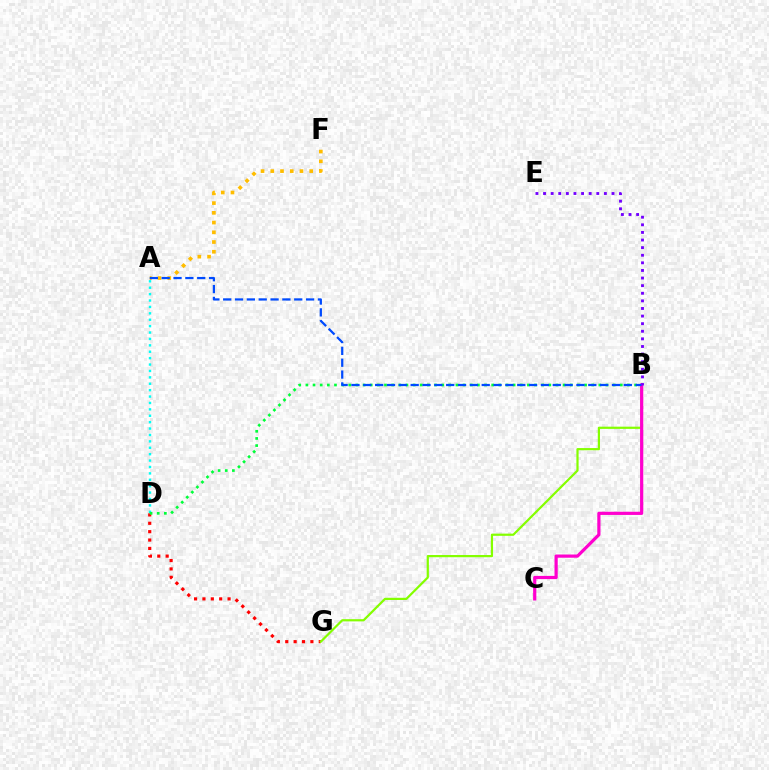{('D', 'G'): [{'color': '#ff0000', 'line_style': 'dotted', 'thickness': 2.28}], ('B', 'G'): [{'color': '#84ff00', 'line_style': 'solid', 'thickness': 1.59}], ('A', 'D'): [{'color': '#00fff6', 'line_style': 'dotted', 'thickness': 1.74}], ('A', 'F'): [{'color': '#ffbd00', 'line_style': 'dotted', 'thickness': 2.64}], ('B', 'D'): [{'color': '#00ff39', 'line_style': 'dotted', 'thickness': 1.94}], ('B', 'C'): [{'color': '#ff00cf', 'line_style': 'solid', 'thickness': 2.31}], ('A', 'B'): [{'color': '#004bff', 'line_style': 'dashed', 'thickness': 1.61}], ('B', 'E'): [{'color': '#7200ff', 'line_style': 'dotted', 'thickness': 2.07}]}